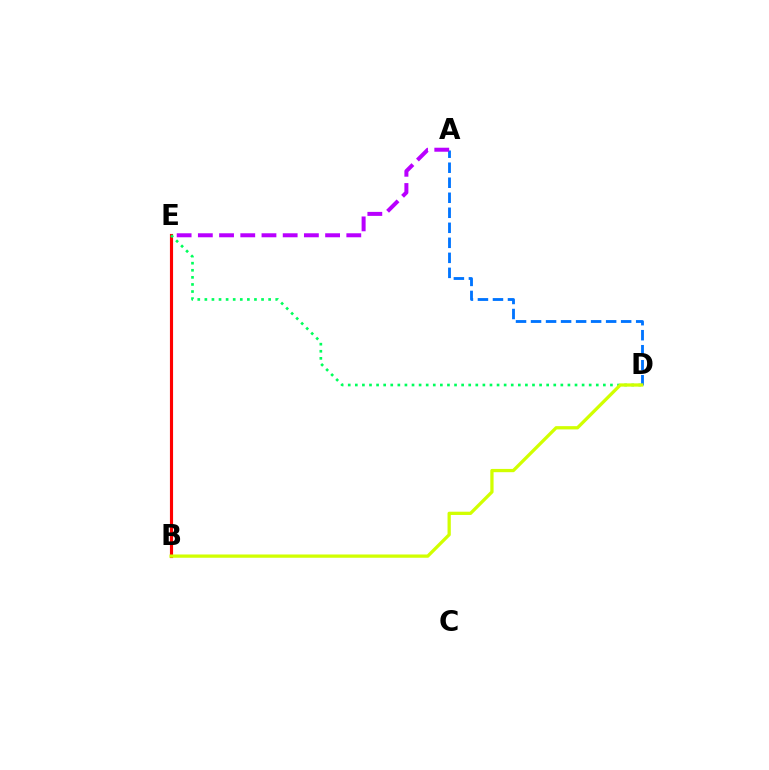{('B', 'E'): [{'color': '#ff0000', 'line_style': 'solid', 'thickness': 2.26}], ('D', 'E'): [{'color': '#00ff5c', 'line_style': 'dotted', 'thickness': 1.93}], ('A', 'D'): [{'color': '#0074ff', 'line_style': 'dashed', 'thickness': 2.04}], ('B', 'D'): [{'color': '#d1ff00', 'line_style': 'solid', 'thickness': 2.35}], ('A', 'E'): [{'color': '#b900ff', 'line_style': 'dashed', 'thickness': 2.88}]}